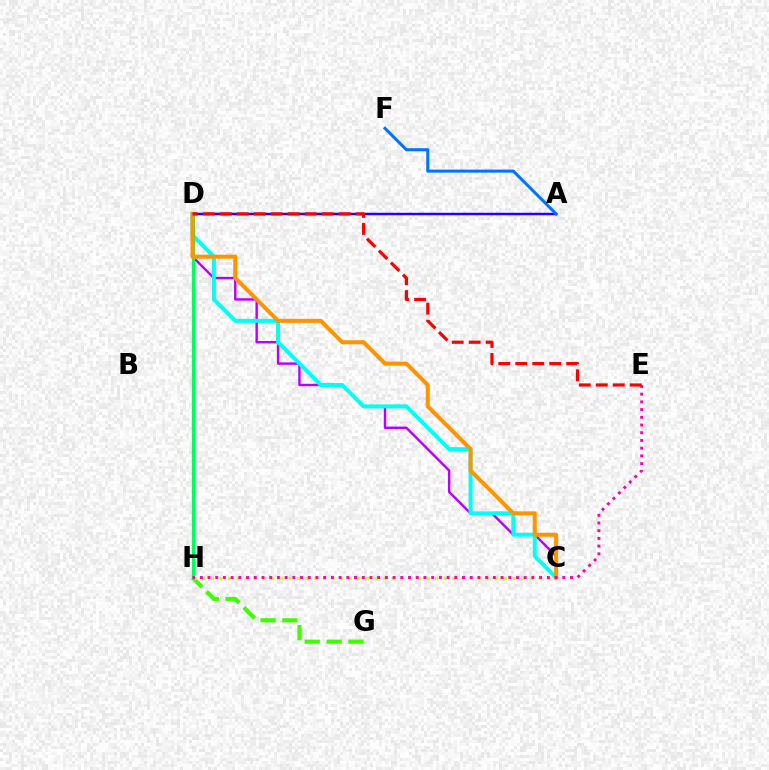{('A', 'D'): [{'color': '#2500ff', 'line_style': 'solid', 'thickness': 1.79}], ('A', 'F'): [{'color': '#0074ff', 'line_style': 'solid', 'thickness': 2.19}], ('C', 'D'): [{'color': '#b900ff', 'line_style': 'solid', 'thickness': 1.75}, {'color': '#00fff6', 'line_style': 'solid', 'thickness': 2.87}, {'color': '#ff9400', 'line_style': 'solid', 'thickness': 2.88}], ('G', 'H'): [{'color': '#3dff00', 'line_style': 'dashed', 'thickness': 2.97}], ('C', 'H'): [{'color': '#d1ff00', 'line_style': 'dotted', 'thickness': 2.34}], ('D', 'H'): [{'color': '#00ff5c', 'line_style': 'solid', 'thickness': 2.33}], ('E', 'H'): [{'color': '#ff00ac', 'line_style': 'dotted', 'thickness': 2.1}], ('D', 'E'): [{'color': '#ff0000', 'line_style': 'dashed', 'thickness': 2.31}]}